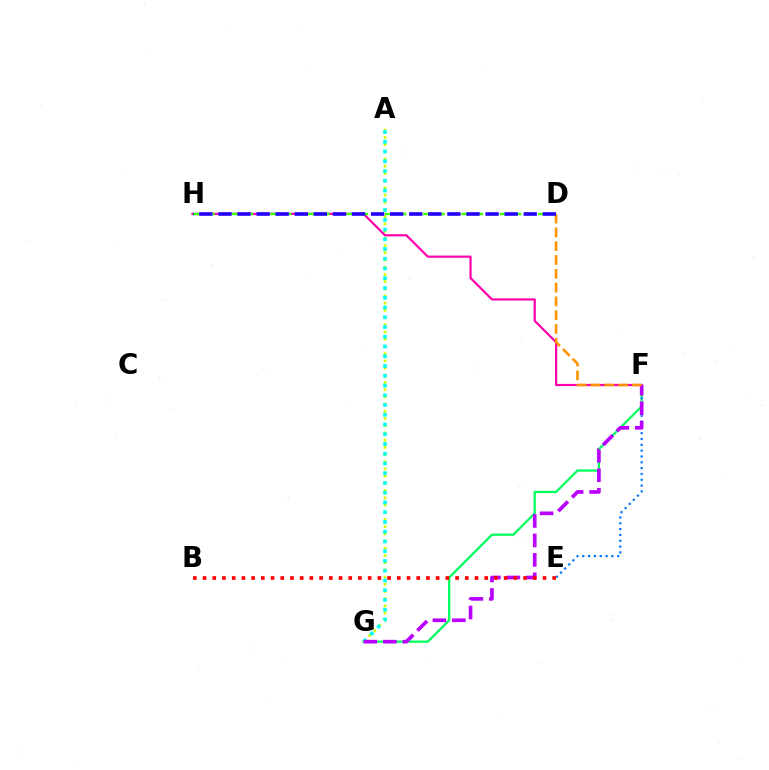{('F', 'G'): [{'color': '#00ff5c', 'line_style': 'solid', 'thickness': 1.62}, {'color': '#b900ff', 'line_style': 'dashed', 'thickness': 2.64}], ('A', 'G'): [{'color': '#d1ff00', 'line_style': 'dotted', 'thickness': 1.96}, {'color': '#00fff6', 'line_style': 'dotted', 'thickness': 2.65}], ('E', 'F'): [{'color': '#0074ff', 'line_style': 'dotted', 'thickness': 1.58}], ('F', 'H'): [{'color': '#ff00ac', 'line_style': 'solid', 'thickness': 1.58}], ('D', 'H'): [{'color': '#3dff00', 'line_style': 'dashed', 'thickness': 1.74}, {'color': '#2500ff', 'line_style': 'dashed', 'thickness': 2.59}], ('B', 'E'): [{'color': '#ff0000', 'line_style': 'dotted', 'thickness': 2.64}], ('D', 'F'): [{'color': '#ff9400', 'line_style': 'dashed', 'thickness': 1.87}]}